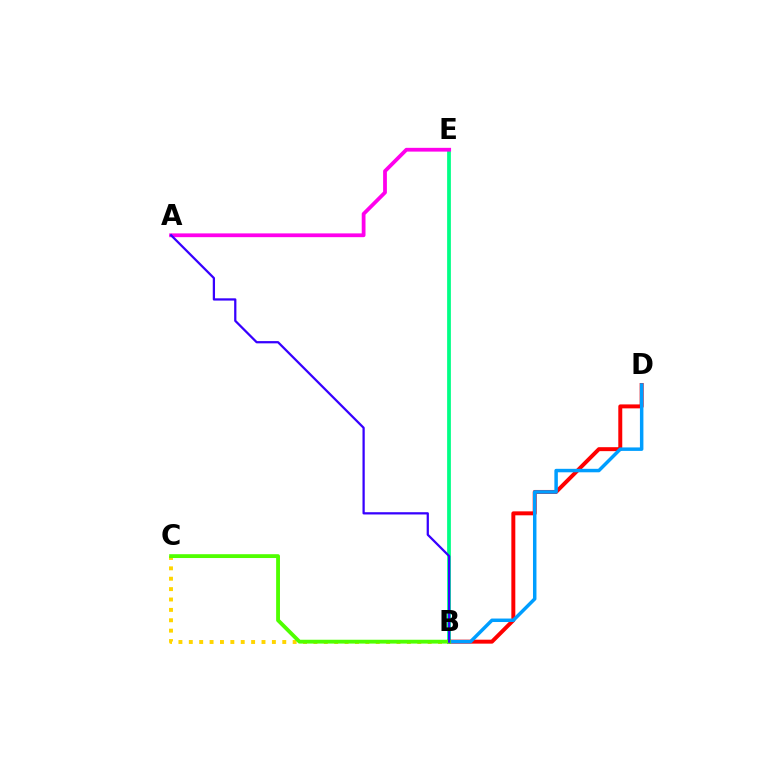{('B', 'E'): [{'color': '#00ff86', 'line_style': 'solid', 'thickness': 2.71}], ('B', 'D'): [{'color': '#ff0000', 'line_style': 'solid', 'thickness': 2.85}, {'color': '#009eff', 'line_style': 'solid', 'thickness': 2.5}], ('B', 'C'): [{'color': '#ffd500', 'line_style': 'dotted', 'thickness': 2.82}, {'color': '#4fff00', 'line_style': 'solid', 'thickness': 2.76}], ('A', 'E'): [{'color': '#ff00ed', 'line_style': 'solid', 'thickness': 2.72}], ('A', 'B'): [{'color': '#3700ff', 'line_style': 'solid', 'thickness': 1.62}]}